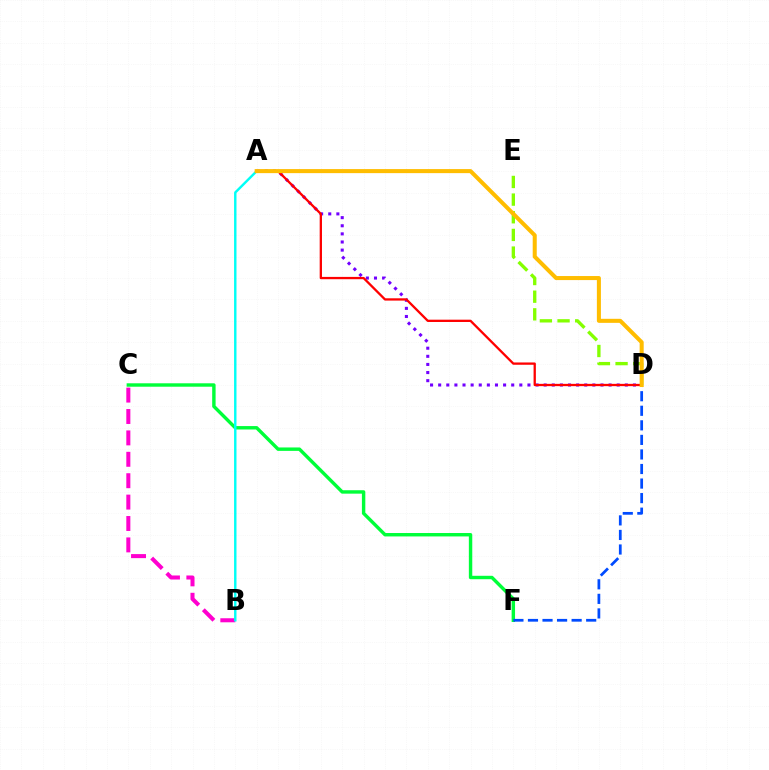{('B', 'C'): [{'color': '#ff00cf', 'line_style': 'dashed', 'thickness': 2.91}], ('D', 'E'): [{'color': '#84ff00', 'line_style': 'dashed', 'thickness': 2.4}], ('A', 'D'): [{'color': '#7200ff', 'line_style': 'dotted', 'thickness': 2.2}, {'color': '#ff0000', 'line_style': 'solid', 'thickness': 1.66}, {'color': '#ffbd00', 'line_style': 'solid', 'thickness': 2.91}], ('C', 'F'): [{'color': '#00ff39', 'line_style': 'solid', 'thickness': 2.46}], ('D', 'F'): [{'color': '#004bff', 'line_style': 'dashed', 'thickness': 1.98}], ('A', 'B'): [{'color': '#00fff6', 'line_style': 'solid', 'thickness': 1.75}]}